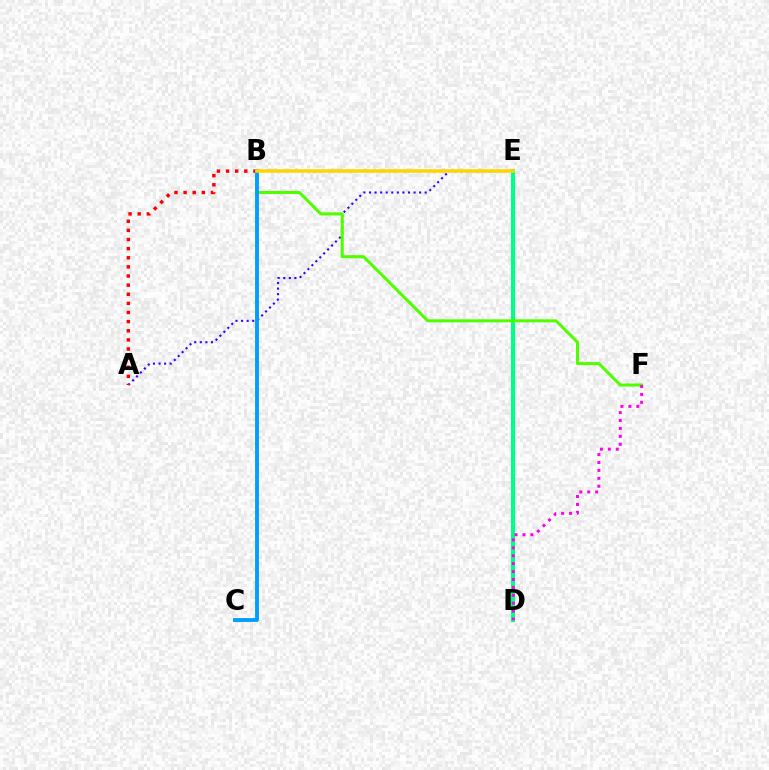{('D', 'E'): [{'color': '#00ff86', 'line_style': 'solid', 'thickness': 2.96}], ('A', 'E'): [{'color': '#3700ff', 'line_style': 'dotted', 'thickness': 1.51}], ('A', 'B'): [{'color': '#ff0000', 'line_style': 'dotted', 'thickness': 2.48}], ('B', 'F'): [{'color': '#4fff00', 'line_style': 'solid', 'thickness': 2.18}], ('D', 'F'): [{'color': '#ff00ed', 'line_style': 'dotted', 'thickness': 2.15}], ('B', 'C'): [{'color': '#009eff', 'line_style': 'solid', 'thickness': 2.79}], ('B', 'E'): [{'color': '#ffd500', 'line_style': 'solid', 'thickness': 2.54}]}